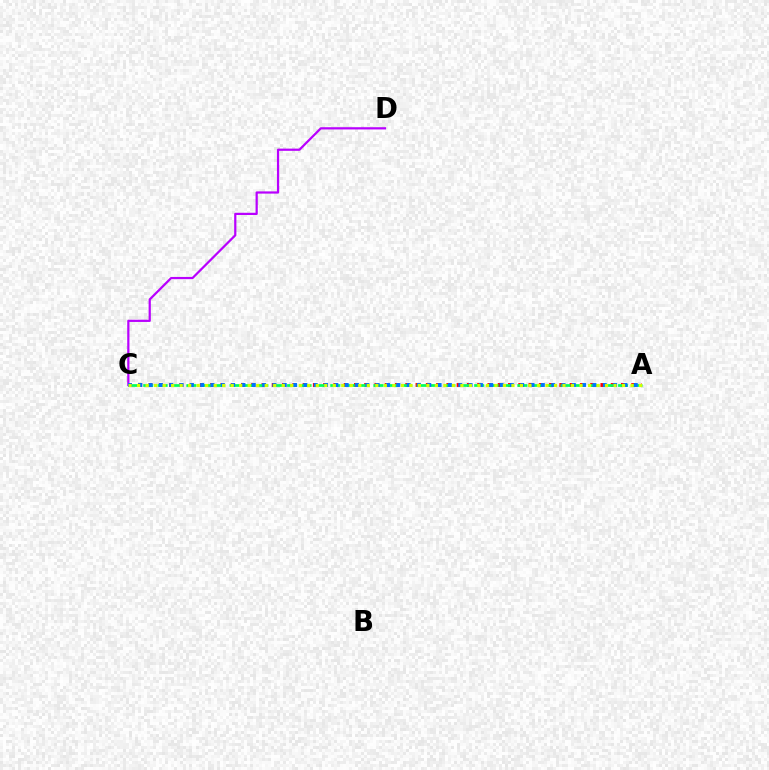{('A', 'C'): [{'color': '#ff0000', 'line_style': 'dotted', 'thickness': 2.79}, {'color': '#00ff5c', 'line_style': 'dashed', 'thickness': 1.95}, {'color': '#0074ff', 'line_style': 'dotted', 'thickness': 2.8}, {'color': '#d1ff00', 'line_style': 'dotted', 'thickness': 2.31}], ('C', 'D'): [{'color': '#b900ff', 'line_style': 'solid', 'thickness': 1.6}]}